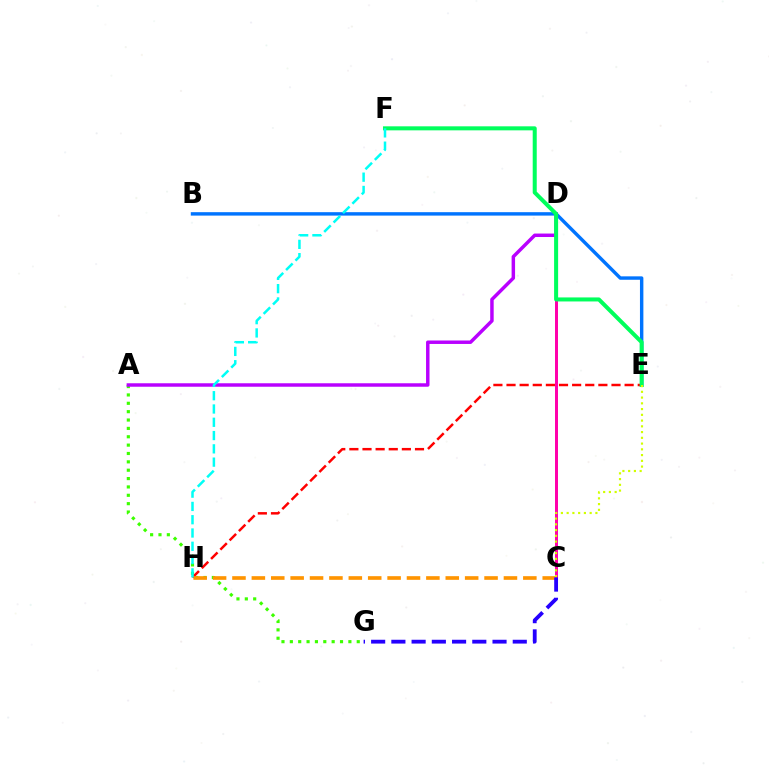{('B', 'E'): [{'color': '#0074ff', 'line_style': 'solid', 'thickness': 2.46}], ('A', 'G'): [{'color': '#3dff00', 'line_style': 'dotted', 'thickness': 2.27}], ('E', 'H'): [{'color': '#ff0000', 'line_style': 'dashed', 'thickness': 1.78}], ('C', 'H'): [{'color': '#ff9400', 'line_style': 'dashed', 'thickness': 2.63}], ('C', 'D'): [{'color': '#ff00ac', 'line_style': 'solid', 'thickness': 2.14}], ('A', 'D'): [{'color': '#b900ff', 'line_style': 'solid', 'thickness': 2.49}], ('E', 'F'): [{'color': '#00ff5c', 'line_style': 'solid', 'thickness': 2.9}], ('F', 'H'): [{'color': '#00fff6', 'line_style': 'dashed', 'thickness': 1.81}], ('C', 'E'): [{'color': '#d1ff00', 'line_style': 'dotted', 'thickness': 1.56}], ('C', 'G'): [{'color': '#2500ff', 'line_style': 'dashed', 'thickness': 2.75}]}